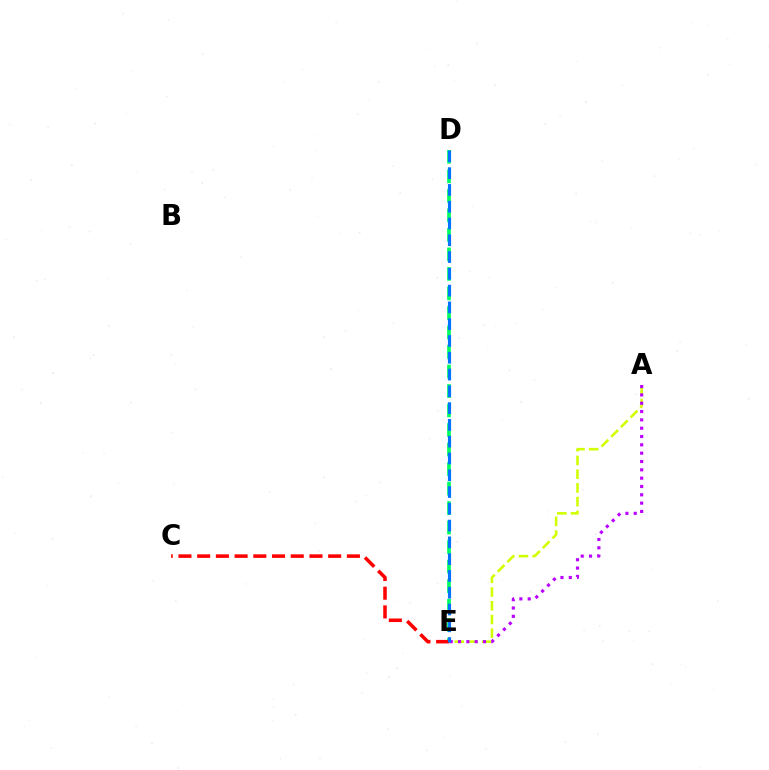{('A', 'E'): [{'color': '#d1ff00', 'line_style': 'dashed', 'thickness': 1.86}, {'color': '#b900ff', 'line_style': 'dotted', 'thickness': 2.26}], ('D', 'E'): [{'color': '#00ff5c', 'line_style': 'dashed', 'thickness': 2.65}, {'color': '#0074ff', 'line_style': 'dashed', 'thickness': 2.28}], ('C', 'E'): [{'color': '#ff0000', 'line_style': 'dashed', 'thickness': 2.54}]}